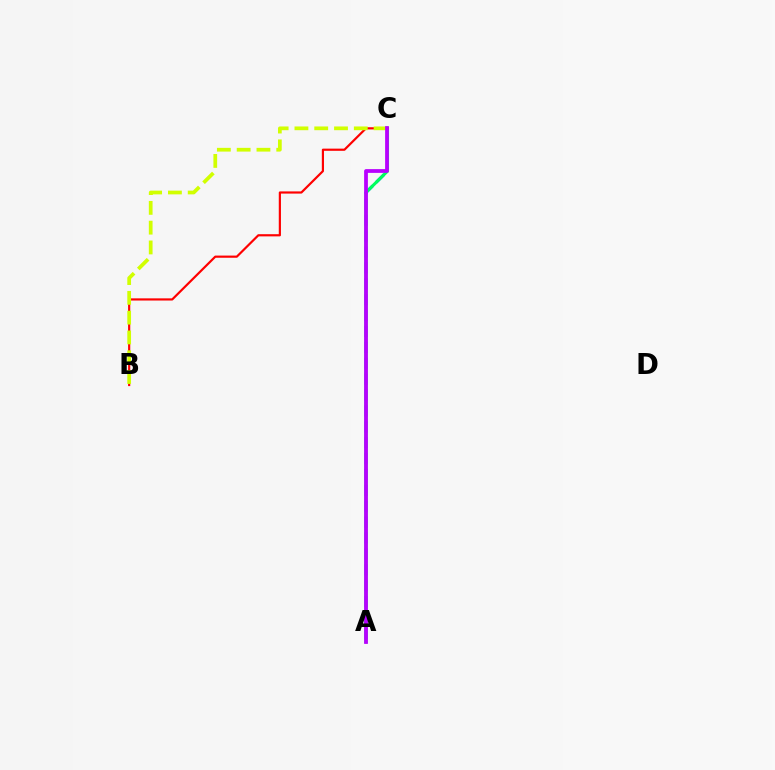{('A', 'C'): [{'color': '#0074ff', 'line_style': 'dashed', 'thickness': 2.16}, {'color': '#00ff5c', 'line_style': 'solid', 'thickness': 2.21}, {'color': '#b900ff', 'line_style': 'solid', 'thickness': 2.7}], ('B', 'C'): [{'color': '#ff0000', 'line_style': 'solid', 'thickness': 1.57}, {'color': '#d1ff00', 'line_style': 'dashed', 'thickness': 2.69}]}